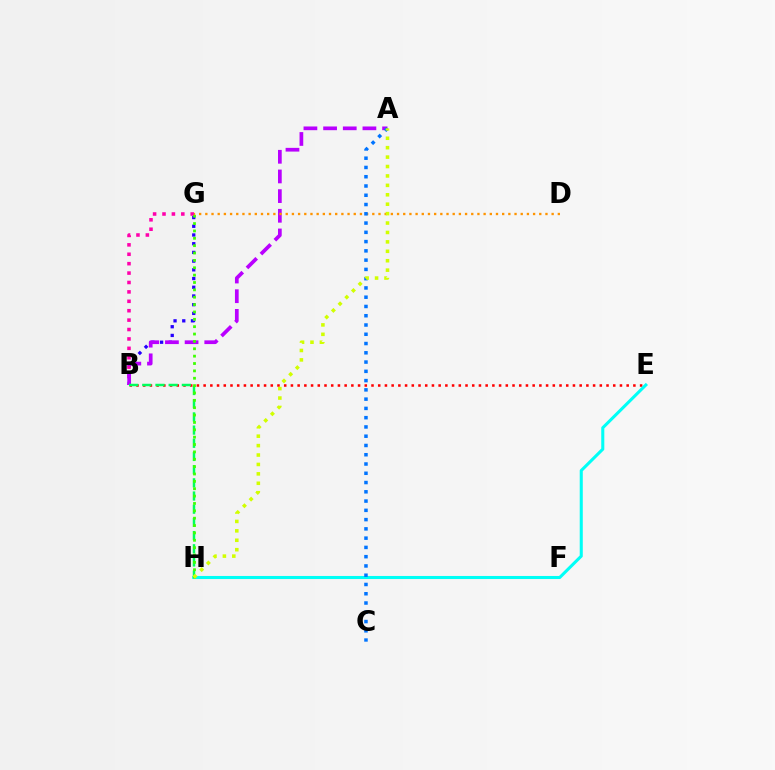{('B', 'G'): [{'color': '#2500ff', 'line_style': 'dotted', 'thickness': 2.37}, {'color': '#ff00ac', 'line_style': 'dotted', 'thickness': 2.56}], ('B', 'E'): [{'color': '#ff0000', 'line_style': 'dotted', 'thickness': 1.82}], ('E', 'H'): [{'color': '#00fff6', 'line_style': 'solid', 'thickness': 2.21}], ('A', 'B'): [{'color': '#b900ff', 'line_style': 'dashed', 'thickness': 2.67}], ('B', 'H'): [{'color': '#00ff5c', 'line_style': 'dashed', 'thickness': 1.79}], ('G', 'H'): [{'color': '#3dff00', 'line_style': 'dotted', 'thickness': 2.0}], ('D', 'G'): [{'color': '#ff9400', 'line_style': 'dotted', 'thickness': 1.68}], ('A', 'C'): [{'color': '#0074ff', 'line_style': 'dotted', 'thickness': 2.52}], ('A', 'H'): [{'color': '#d1ff00', 'line_style': 'dotted', 'thickness': 2.56}]}